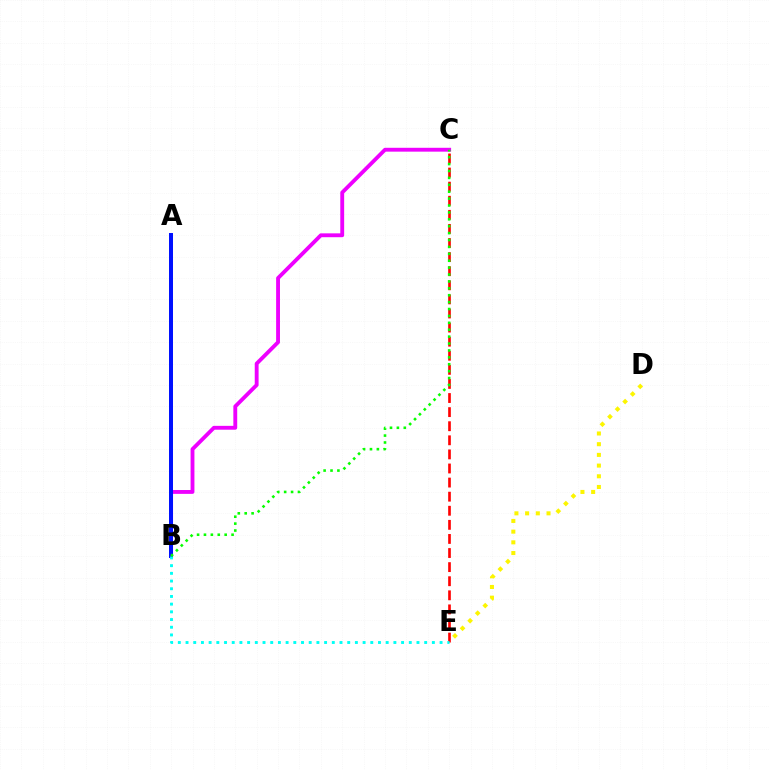{('B', 'C'): [{'color': '#ee00ff', 'line_style': 'solid', 'thickness': 2.78}, {'color': '#08ff00', 'line_style': 'dotted', 'thickness': 1.88}], ('C', 'E'): [{'color': '#ff0000', 'line_style': 'dashed', 'thickness': 1.91}], ('A', 'B'): [{'color': '#0010ff', 'line_style': 'solid', 'thickness': 2.87}], ('B', 'E'): [{'color': '#00fff6', 'line_style': 'dotted', 'thickness': 2.09}], ('D', 'E'): [{'color': '#fcf500', 'line_style': 'dotted', 'thickness': 2.91}]}